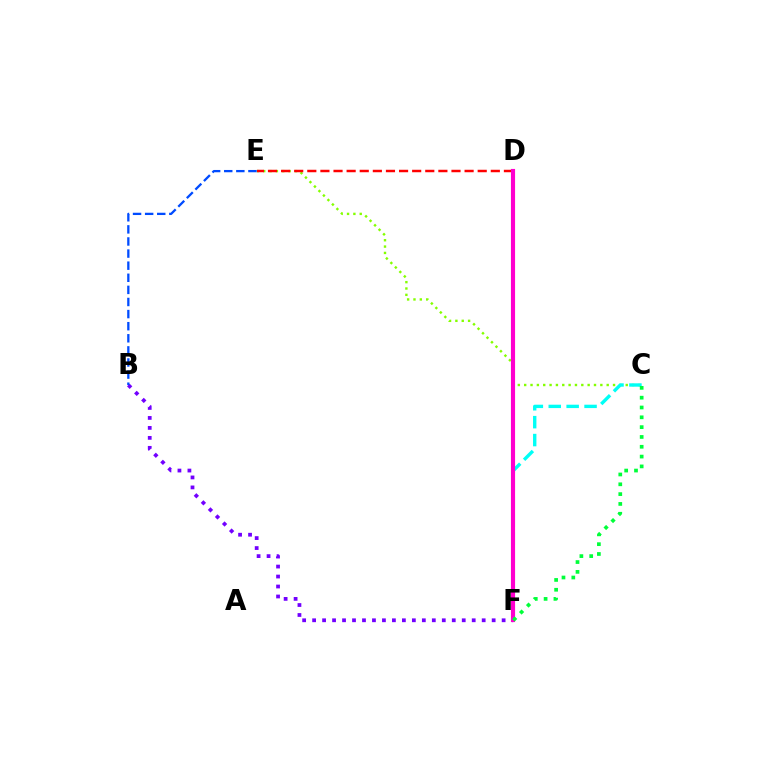{('C', 'E'): [{'color': '#84ff00', 'line_style': 'dotted', 'thickness': 1.72}], ('C', 'F'): [{'color': '#00fff6', 'line_style': 'dashed', 'thickness': 2.43}, {'color': '#00ff39', 'line_style': 'dotted', 'thickness': 2.67}], ('B', 'F'): [{'color': '#7200ff', 'line_style': 'dotted', 'thickness': 2.71}], ('B', 'E'): [{'color': '#004bff', 'line_style': 'dashed', 'thickness': 1.64}], ('D', 'F'): [{'color': '#ffbd00', 'line_style': 'dotted', 'thickness': 1.96}, {'color': '#ff00cf', 'line_style': 'solid', 'thickness': 2.97}], ('D', 'E'): [{'color': '#ff0000', 'line_style': 'dashed', 'thickness': 1.78}]}